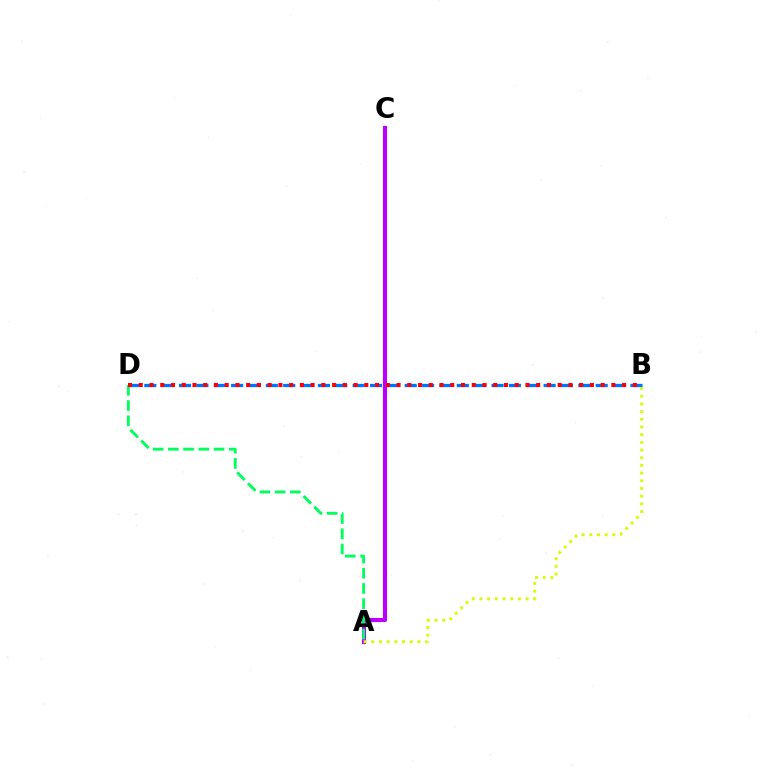{('A', 'C'): [{'color': '#b900ff', 'line_style': 'solid', 'thickness': 2.98}], ('B', 'D'): [{'color': '#0074ff', 'line_style': 'dashed', 'thickness': 2.36}, {'color': '#ff0000', 'line_style': 'dotted', 'thickness': 2.92}], ('A', 'B'): [{'color': '#d1ff00', 'line_style': 'dotted', 'thickness': 2.09}], ('A', 'D'): [{'color': '#00ff5c', 'line_style': 'dashed', 'thickness': 2.07}]}